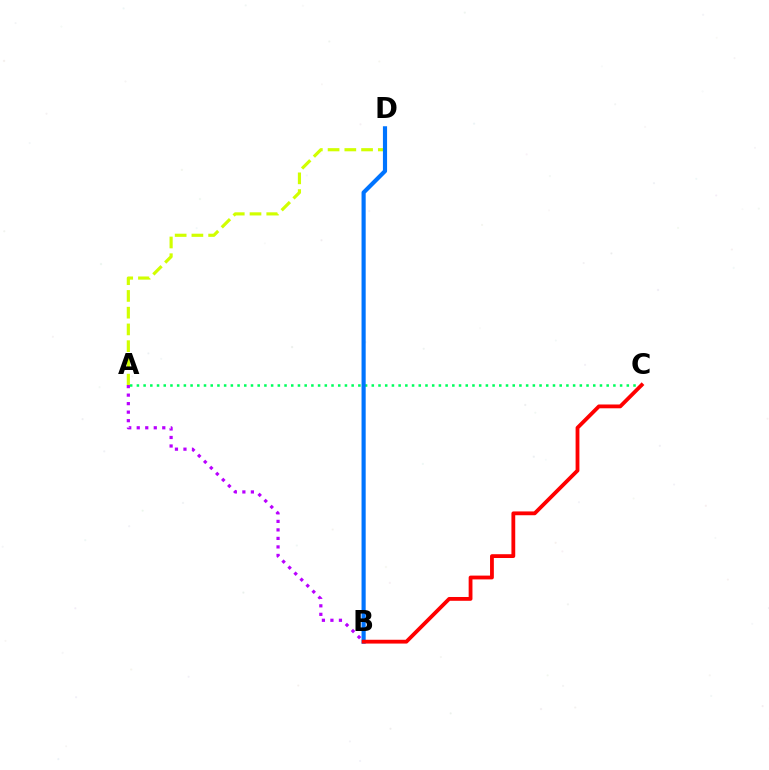{('A', 'D'): [{'color': '#d1ff00', 'line_style': 'dashed', 'thickness': 2.27}], ('A', 'C'): [{'color': '#00ff5c', 'line_style': 'dotted', 'thickness': 1.82}], ('B', 'D'): [{'color': '#0074ff', 'line_style': 'solid', 'thickness': 2.99}], ('B', 'C'): [{'color': '#ff0000', 'line_style': 'solid', 'thickness': 2.74}], ('A', 'B'): [{'color': '#b900ff', 'line_style': 'dotted', 'thickness': 2.31}]}